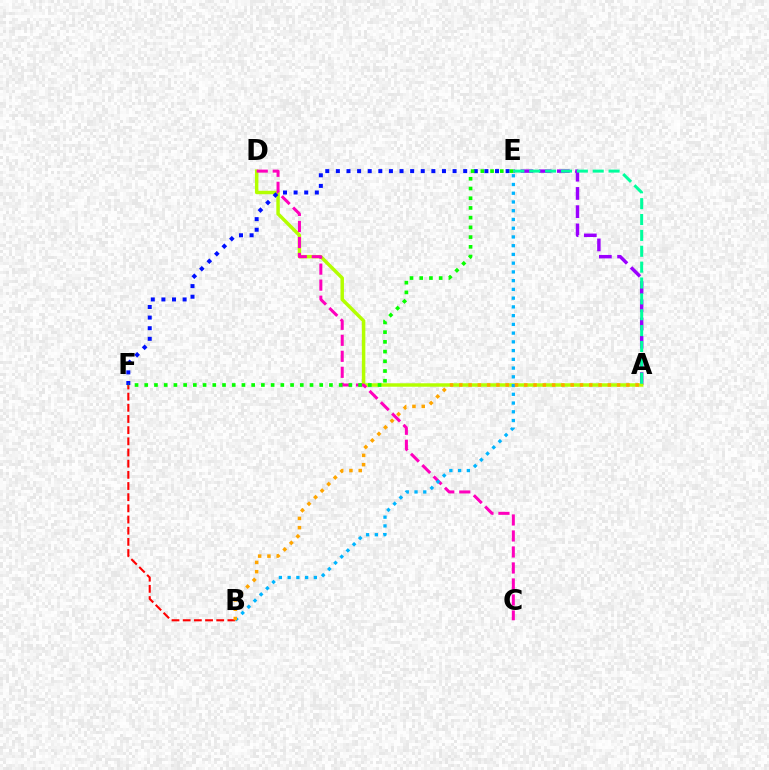{('A', 'E'): [{'color': '#9b00ff', 'line_style': 'dashed', 'thickness': 2.48}, {'color': '#00ff9d', 'line_style': 'dashed', 'thickness': 2.16}], ('A', 'D'): [{'color': '#b3ff00', 'line_style': 'solid', 'thickness': 2.49}], ('B', 'F'): [{'color': '#ff0000', 'line_style': 'dashed', 'thickness': 1.52}], ('C', 'D'): [{'color': '#ff00bd', 'line_style': 'dashed', 'thickness': 2.17}], ('E', 'F'): [{'color': '#0010ff', 'line_style': 'dotted', 'thickness': 2.88}, {'color': '#08ff00', 'line_style': 'dotted', 'thickness': 2.64}], ('B', 'E'): [{'color': '#00b5ff', 'line_style': 'dotted', 'thickness': 2.38}], ('A', 'B'): [{'color': '#ffa500', 'line_style': 'dotted', 'thickness': 2.52}]}